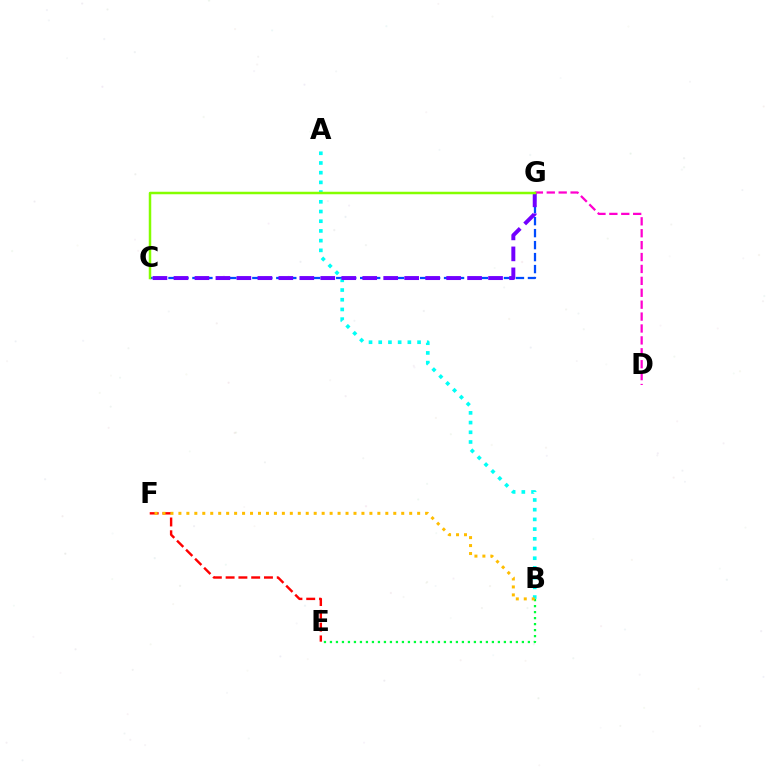{('E', 'F'): [{'color': '#ff0000', 'line_style': 'dashed', 'thickness': 1.74}], ('C', 'G'): [{'color': '#004bff', 'line_style': 'dashed', 'thickness': 1.63}, {'color': '#7200ff', 'line_style': 'dashed', 'thickness': 2.85}, {'color': '#84ff00', 'line_style': 'solid', 'thickness': 1.8}], ('A', 'B'): [{'color': '#00fff6', 'line_style': 'dotted', 'thickness': 2.64}], ('D', 'G'): [{'color': '#ff00cf', 'line_style': 'dashed', 'thickness': 1.62}], ('B', 'E'): [{'color': '#00ff39', 'line_style': 'dotted', 'thickness': 1.63}], ('B', 'F'): [{'color': '#ffbd00', 'line_style': 'dotted', 'thickness': 2.16}]}